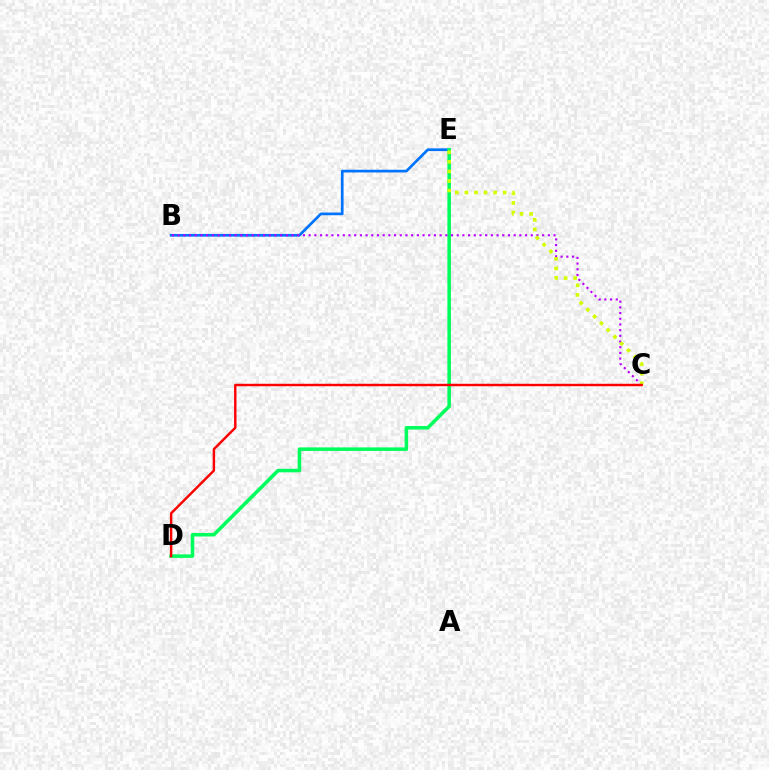{('B', 'E'): [{'color': '#0074ff', 'line_style': 'solid', 'thickness': 1.95}], ('D', 'E'): [{'color': '#00ff5c', 'line_style': 'solid', 'thickness': 2.55}], ('B', 'C'): [{'color': '#b900ff', 'line_style': 'dotted', 'thickness': 1.55}], ('C', 'E'): [{'color': '#d1ff00', 'line_style': 'dotted', 'thickness': 2.6}], ('C', 'D'): [{'color': '#ff0000', 'line_style': 'solid', 'thickness': 1.75}]}